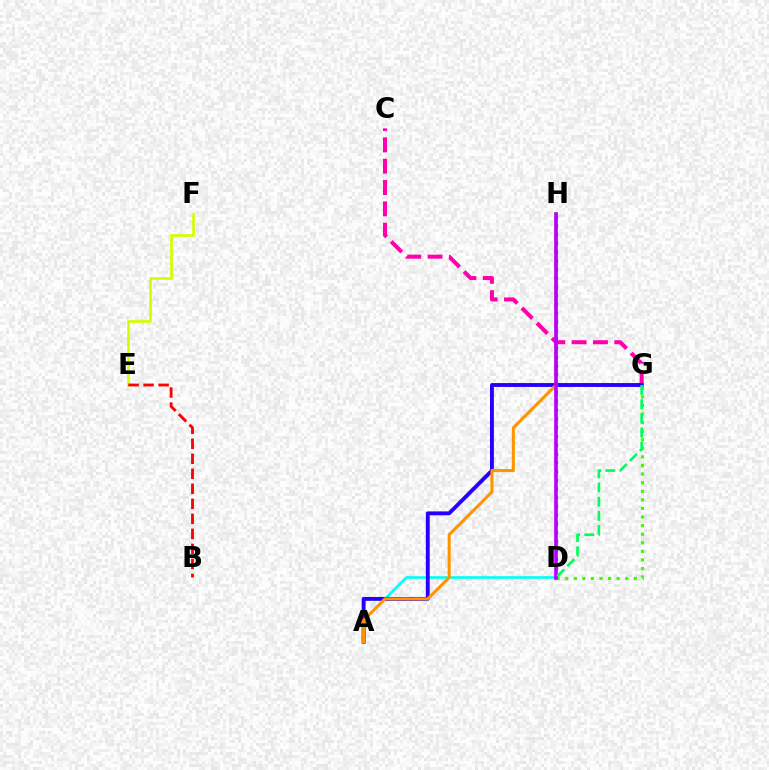{('A', 'D'): [{'color': '#00fff6', 'line_style': 'solid', 'thickness': 1.89}], ('C', 'G'): [{'color': '#ff00ac', 'line_style': 'dashed', 'thickness': 2.9}], ('A', 'G'): [{'color': '#2500ff', 'line_style': 'solid', 'thickness': 2.79}], ('A', 'H'): [{'color': '#ff9400', 'line_style': 'solid', 'thickness': 2.19}], ('E', 'F'): [{'color': '#d1ff00', 'line_style': 'solid', 'thickness': 1.94}], ('D', 'H'): [{'color': '#0074ff', 'line_style': 'dotted', 'thickness': 2.38}, {'color': '#b900ff', 'line_style': 'solid', 'thickness': 2.6}], ('D', 'G'): [{'color': '#3dff00', 'line_style': 'dotted', 'thickness': 2.33}, {'color': '#00ff5c', 'line_style': 'dashed', 'thickness': 1.93}], ('B', 'E'): [{'color': '#ff0000', 'line_style': 'dashed', 'thickness': 2.04}]}